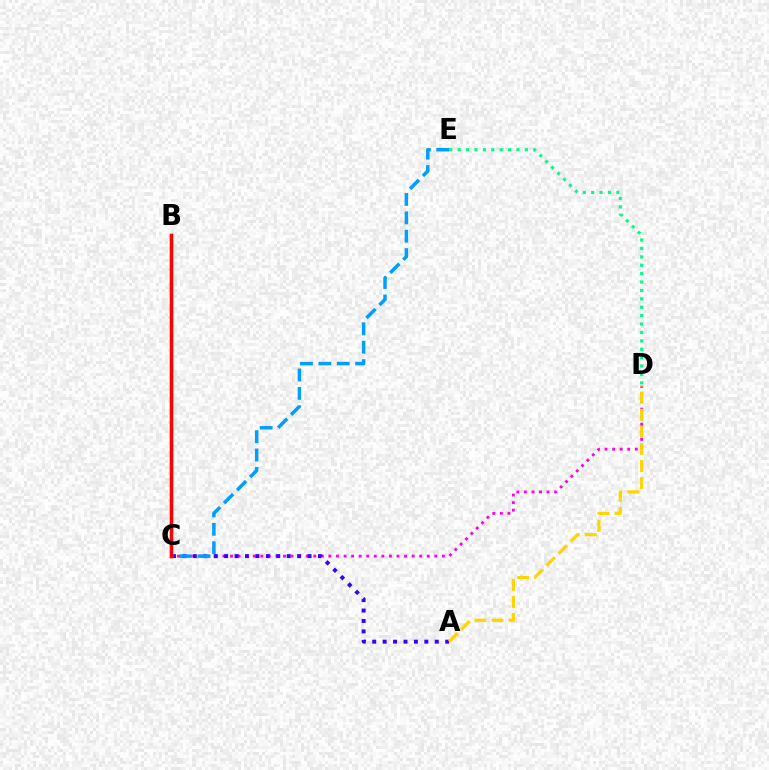{('B', 'C'): [{'color': '#4fff00', 'line_style': 'solid', 'thickness': 2.33}, {'color': '#ff0000', 'line_style': 'solid', 'thickness': 2.52}], ('C', 'D'): [{'color': '#ff00ed', 'line_style': 'dotted', 'thickness': 2.06}], ('A', 'C'): [{'color': '#3700ff', 'line_style': 'dotted', 'thickness': 2.83}], ('D', 'E'): [{'color': '#00ff86', 'line_style': 'dotted', 'thickness': 2.28}], ('A', 'D'): [{'color': '#ffd500', 'line_style': 'dashed', 'thickness': 2.32}], ('C', 'E'): [{'color': '#009eff', 'line_style': 'dashed', 'thickness': 2.5}]}